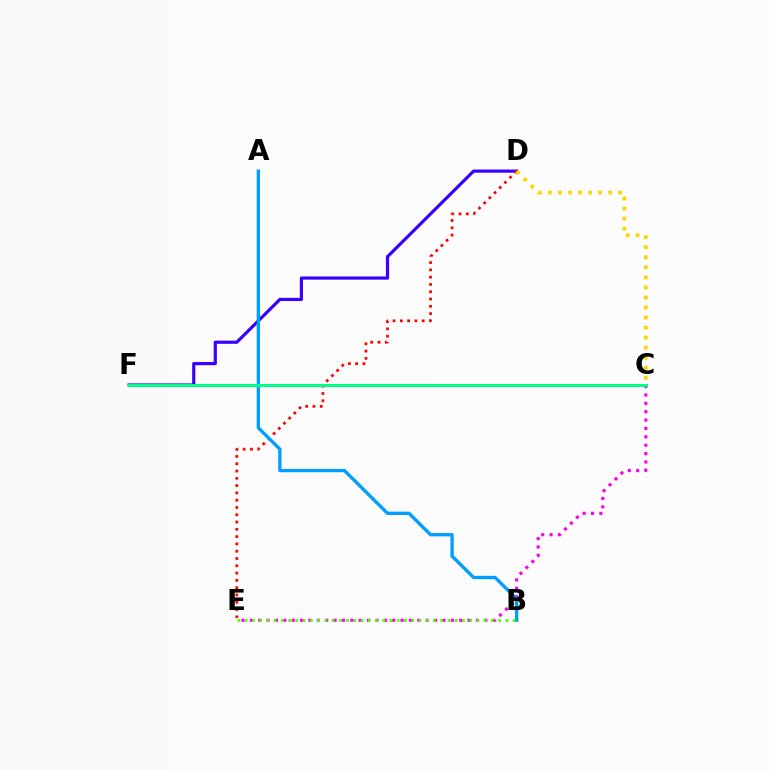{('D', 'F'): [{'color': '#3700ff', 'line_style': 'solid', 'thickness': 2.29}], ('C', 'E'): [{'color': '#ff00ed', 'line_style': 'dotted', 'thickness': 2.28}], ('D', 'E'): [{'color': '#ff0000', 'line_style': 'dotted', 'thickness': 1.98}], ('C', 'D'): [{'color': '#ffd500', 'line_style': 'dotted', 'thickness': 2.73}], ('A', 'B'): [{'color': '#009eff', 'line_style': 'solid', 'thickness': 2.39}], ('B', 'E'): [{'color': '#4fff00', 'line_style': 'dotted', 'thickness': 1.97}], ('C', 'F'): [{'color': '#00ff86', 'line_style': 'solid', 'thickness': 2.16}]}